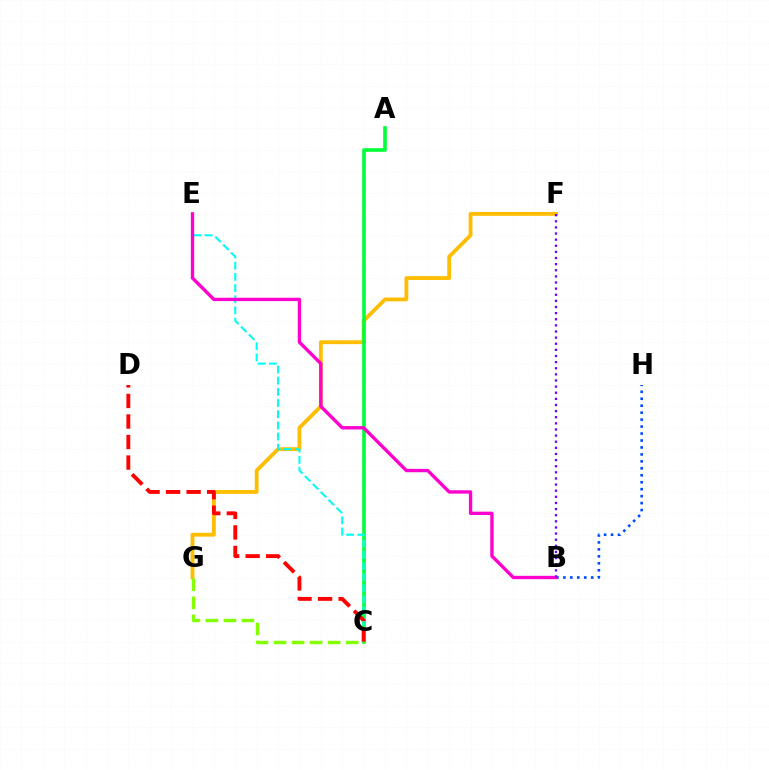{('F', 'G'): [{'color': '#ffbd00', 'line_style': 'solid', 'thickness': 2.75}], ('A', 'C'): [{'color': '#00ff39', 'line_style': 'solid', 'thickness': 2.6}], ('B', 'H'): [{'color': '#004bff', 'line_style': 'dotted', 'thickness': 1.89}], ('C', 'G'): [{'color': '#84ff00', 'line_style': 'dashed', 'thickness': 2.45}], ('C', 'E'): [{'color': '#00fff6', 'line_style': 'dashed', 'thickness': 1.52}], ('C', 'D'): [{'color': '#ff0000', 'line_style': 'dashed', 'thickness': 2.79}], ('B', 'E'): [{'color': '#ff00cf', 'line_style': 'solid', 'thickness': 2.42}], ('B', 'F'): [{'color': '#7200ff', 'line_style': 'dotted', 'thickness': 1.66}]}